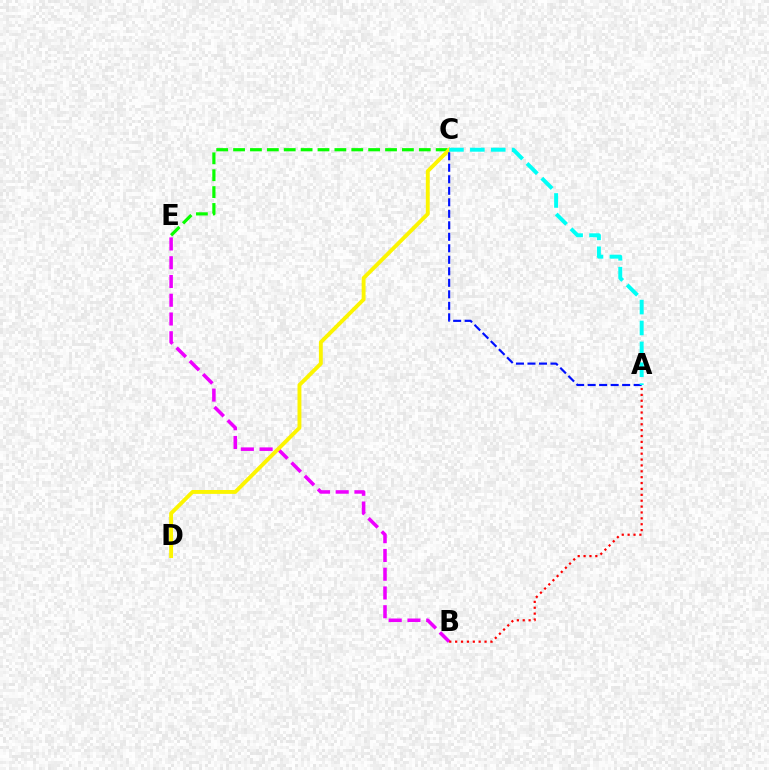{('B', 'E'): [{'color': '#ee00ff', 'line_style': 'dashed', 'thickness': 2.55}], ('C', 'E'): [{'color': '#08ff00', 'line_style': 'dashed', 'thickness': 2.29}], ('C', 'D'): [{'color': '#fcf500', 'line_style': 'solid', 'thickness': 2.8}], ('A', 'C'): [{'color': '#0010ff', 'line_style': 'dashed', 'thickness': 1.56}, {'color': '#00fff6', 'line_style': 'dashed', 'thickness': 2.84}], ('A', 'B'): [{'color': '#ff0000', 'line_style': 'dotted', 'thickness': 1.6}]}